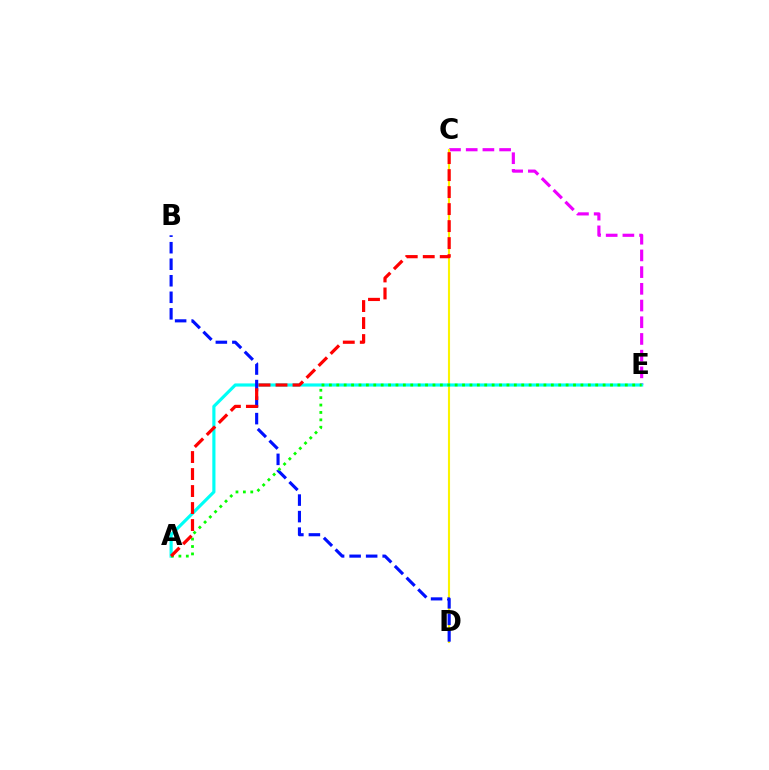{('C', 'E'): [{'color': '#ee00ff', 'line_style': 'dashed', 'thickness': 2.27}], ('C', 'D'): [{'color': '#fcf500', 'line_style': 'solid', 'thickness': 1.52}], ('A', 'E'): [{'color': '#00fff6', 'line_style': 'solid', 'thickness': 2.27}, {'color': '#08ff00', 'line_style': 'dotted', 'thickness': 2.01}], ('B', 'D'): [{'color': '#0010ff', 'line_style': 'dashed', 'thickness': 2.25}], ('A', 'C'): [{'color': '#ff0000', 'line_style': 'dashed', 'thickness': 2.31}]}